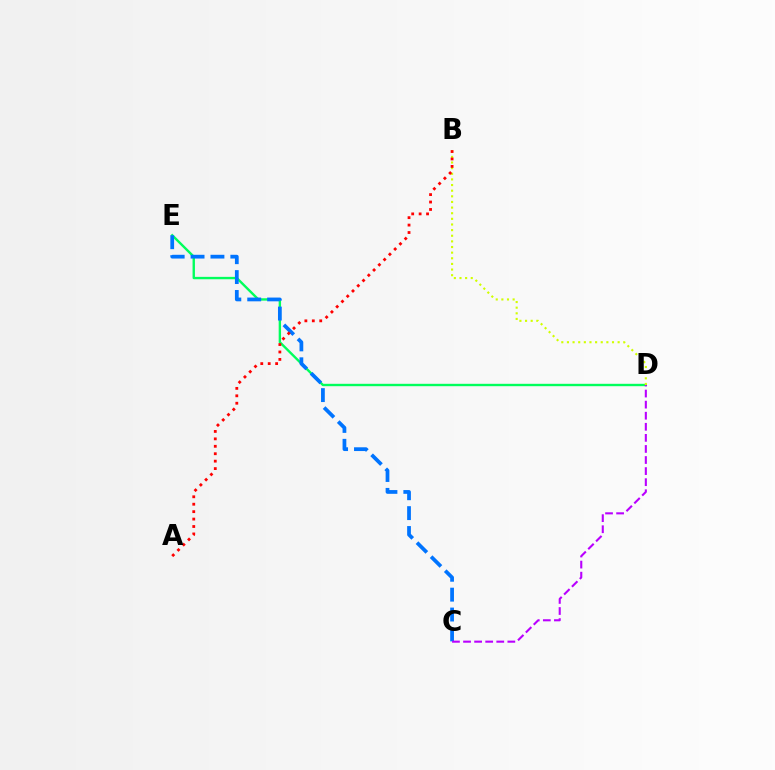{('D', 'E'): [{'color': '#00ff5c', 'line_style': 'solid', 'thickness': 1.71}], ('C', 'E'): [{'color': '#0074ff', 'line_style': 'dashed', 'thickness': 2.7}], ('B', 'D'): [{'color': '#d1ff00', 'line_style': 'dotted', 'thickness': 1.53}], ('C', 'D'): [{'color': '#b900ff', 'line_style': 'dashed', 'thickness': 1.5}], ('A', 'B'): [{'color': '#ff0000', 'line_style': 'dotted', 'thickness': 2.02}]}